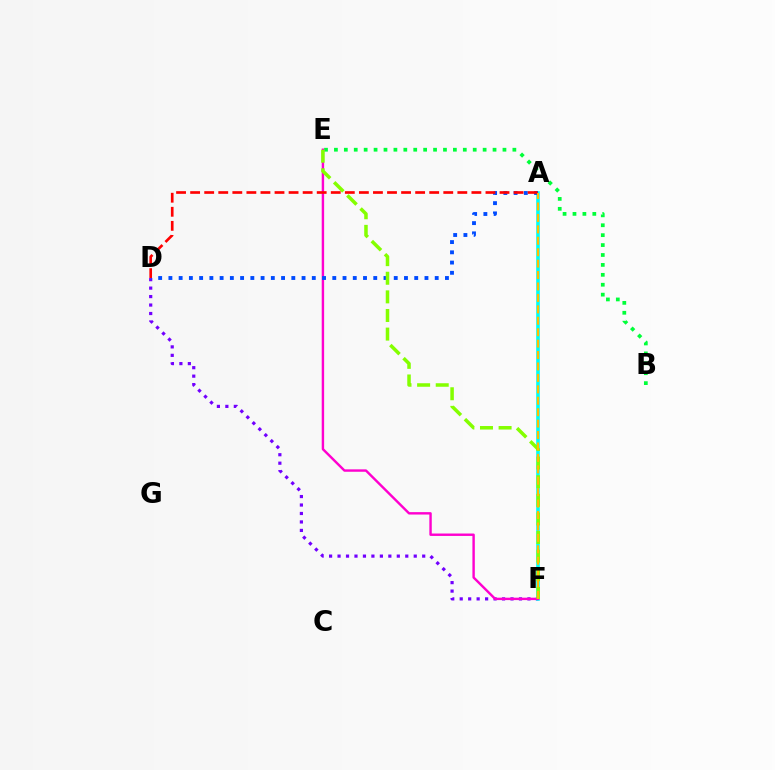{('D', 'F'): [{'color': '#7200ff', 'line_style': 'dotted', 'thickness': 2.3}], ('A', 'F'): [{'color': '#00fff6', 'line_style': 'solid', 'thickness': 2.59}, {'color': '#ffbd00', 'line_style': 'dashed', 'thickness': 1.55}], ('B', 'E'): [{'color': '#00ff39', 'line_style': 'dotted', 'thickness': 2.69}], ('E', 'F'): [{'color': '#ff00cf', 'line_style': 'solid', 'thickness': 1.74}, {'color': '#84ff00', 'line_style': 'dashed', 'thickness': 2.53}], ('A', 'D'): [{'color': '#004bff', 'line_style': 'dotted', 'thickness': 2.78}, {'color': '#ff0000', 'line_style': 'dashed', 'thickness': 1.91}]}